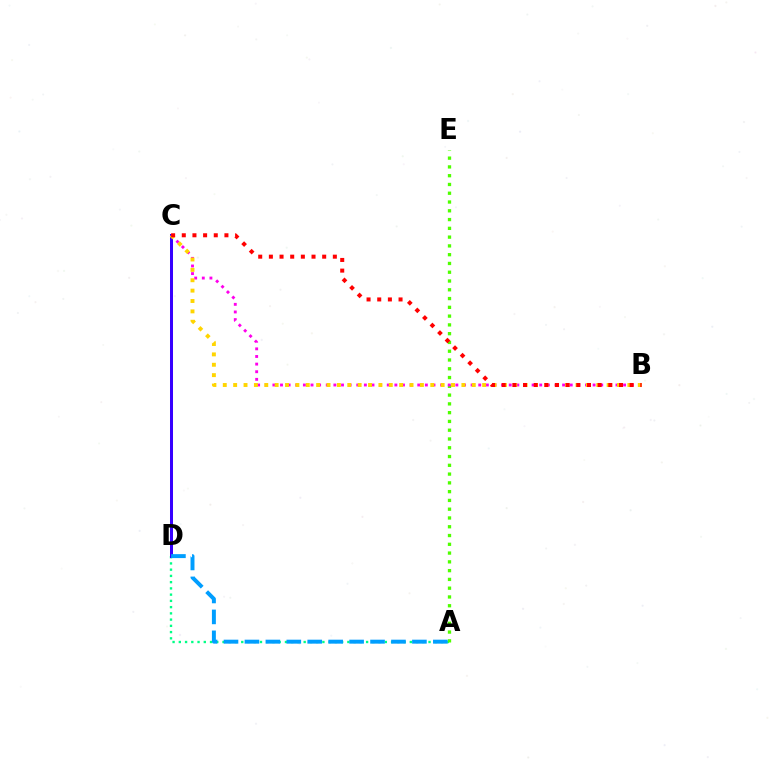{('A', 'D'): [{'color': '#00ff86', 'line_style': 'dotted', 'thickness': 1.7}, {'color': '#009eff', 'line_style': 'dashed', 'thickness': 2.84}], ('A', 'E'): [{'color': '#4fff00', 'line_style': 'dotted', 'thickness': 2.38}], ('C', 'D'): [{'color': '#3700ff', 'line_style': 'solid', 'thickness': 2.17}], ('B', 'C'): [{'color': '#ff00ed', 'line_style': 'dotted', 'thickness': 2.07}, {'color': '#ffd500', 'line_style': 'dotted', 'thickness': 2.82}, {'color': '#ff0000', 'line_style': 'dotted', 'thickness': 2.9}]}